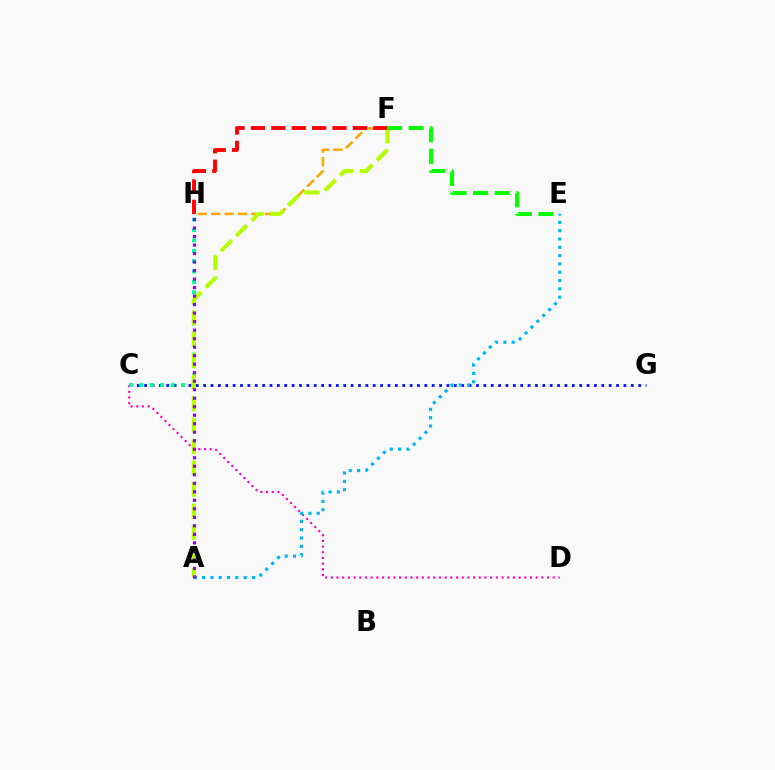{('C', 'G'): [{'color': '#0010ff', 'line_style': 'dotted', 'thickness': 2.0}], ('C', 'D'): [{'color': '#ff00bd', 'line_style': 'dotted', 'thickness': 1.55}], ('F', 'H'): [{'color': '#ffa500', 'line_style': 'dashed', 'thickness': 1.83}, {'color': '#ff0000', 'line_style': 'dashed', 'thickness': 2.77}], ('C', 'H'): [{'color': '#00ff9d', 'line_style': 'dotted', 'thickness': 2.82}], ('A', 'E'): [{'color': '#00b5ff', 'line_style': 'dotted', 'thickness': 2.26}], ('A', 'F'): [{'color': '#b3ff00', 'line_style': 'dashed', 'thickness': 2.91}], ('A', 'H'): [{'color': '#9b00ff', 'line_style': 'dotted', 'thickness': 2.31}], ('E', 'F'): [{'color': '#08ff00', 'line_style': 'dashed', 'thickness': 2.93}]}